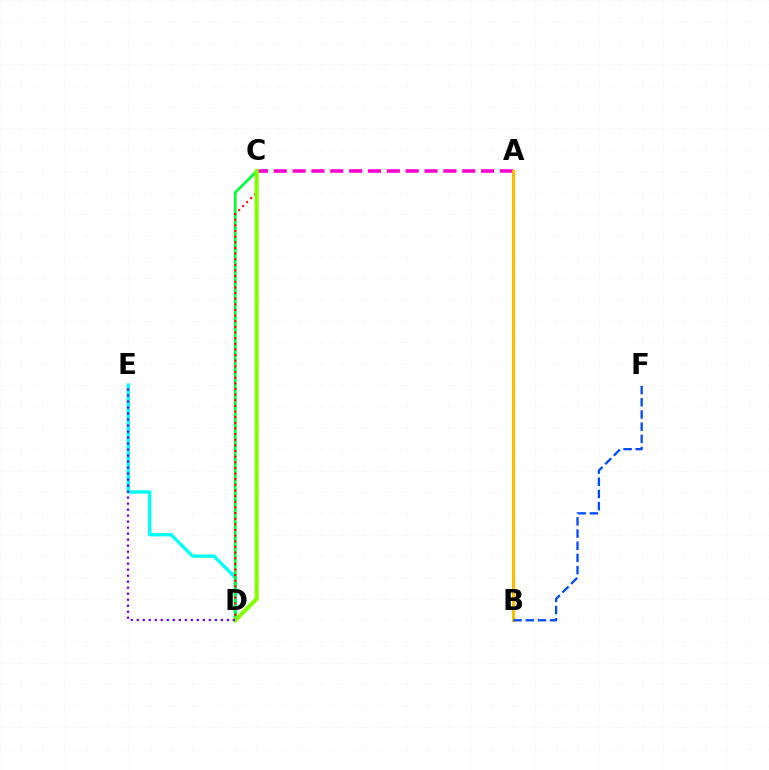{('A', 'C'): [{'color': '#ff00cf', 'line_style': 'dashed', 'thickness': 2.56}], ('A', 'B'): [{'color': '#ffbd00', 'line_style': 'solid', 'thickness': 2.24}], ('D', 'E'): [{'color': '#00fff6', 'line_style': 'solid', 'thickness': 2.41}, {'color': '#7200ff', 'line_style': 'dotted', 'thickness': 1.63}], ('C', 'D'): [{'color': '#00ff39', 'line_style': 'solid', 'thickness': 1.95}, {'color': '#ff0000', 'line_style': 'dotted', 'thickness': 1.53}, {'color': '#84ff00', 'line_style': 'solid', 'thickness': 2.96}], ('B', 'F'): [{'color': '#004bff', 'line_style': 'dashed', 'thickness': 1.66}]}